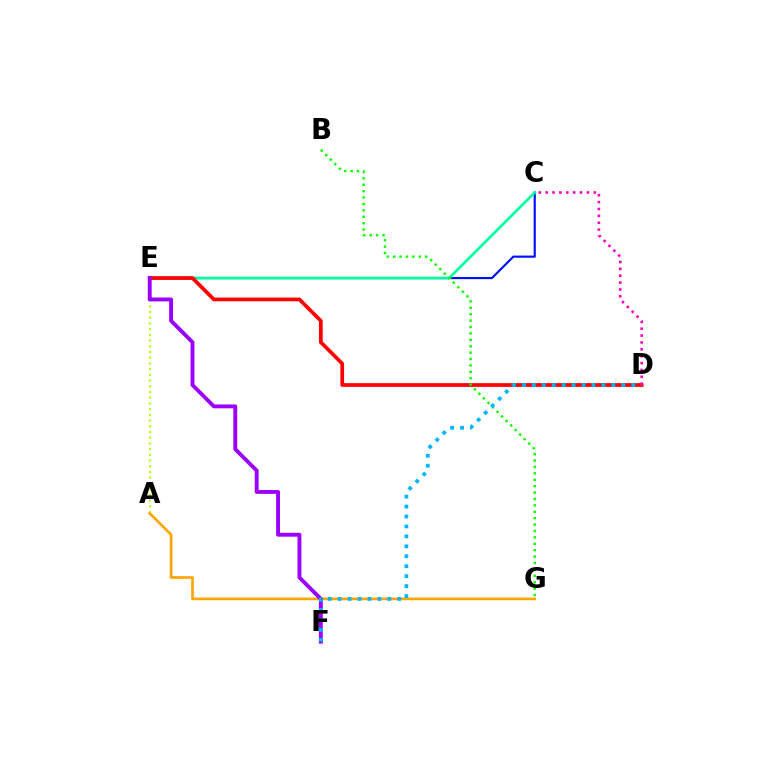{('C', 'E'): [{'color': '#0010ff', 'line_style': 'solid', 'thickness': 1.56}, {'color': '#00ff9d', 'line_style': 'solid', 'thickness': 1.92}], ('D', 'E'): [{'color': '#ff0000', 'line_style': 'solid', 'thickness': 2.67}], ('A', 'E'): [{'color': '#b3ff00', 'line_style': 'dotted', 'thickness': 1.55}], ('A', 'G'): [{'color': '#ffa500', 'line_style': 'solid', 'thickness': 1.92}], ('B', 'G'): [{'color': '#08ff00', 'line_style': 'dotted', 'thickness': 1.74}], ('E', 'F'): [{'color': '#9b00ff', 'line_style': 'solid', 'thickness': 2.79}], ('D', 'F'): [{'color': '#00b5ff', 'line_style': 'dotted', 'thickness': 2.7}], ('C', 'D'): [{'color': '#ff00bd', 'line_style': 'dotted', 'thickness': 1.87}]}